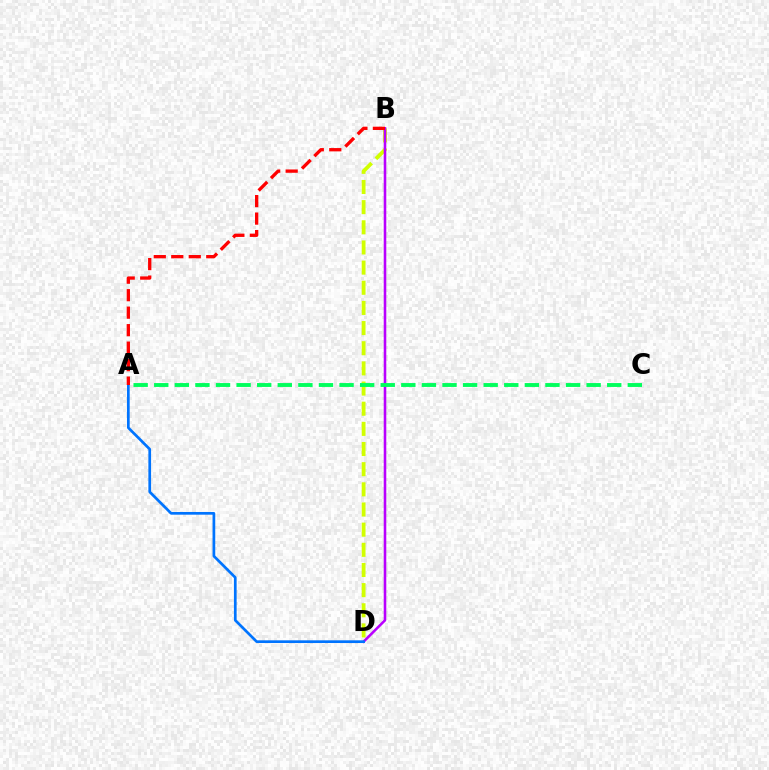{('B', 'D'): [{'color': '#d1ff00', 'line_style': 'dashed', 'thickness': 2.74}, {'color': '#b900ff', 'line_style': 'solid', 'thickness': 1.85}], ('A', 'D'): [{'color': '#0074ff', 'line_style': 'solid', 'thickness': 1.95}], ('A', 'C'): [{'color': '#00ff5c', 'line_style': 'dashed', 'thickness': 2.8}], ('A', 'B'): [{'color': '#ff0000', 'line_style': 'dashed', 'thickness': 2.38}]}